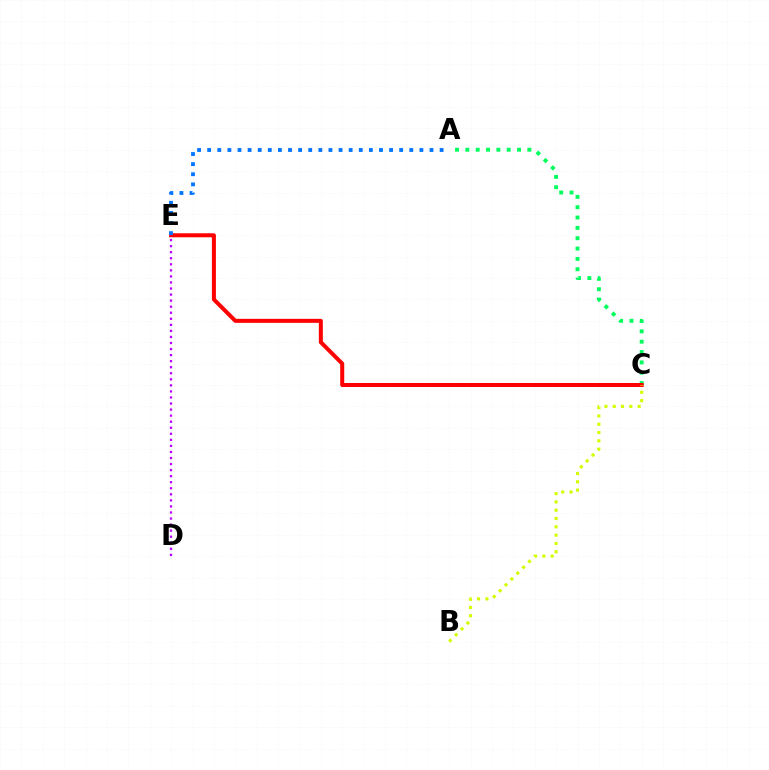{('A', 'C'): [{'color': '#00ff5c', 'line_style': 'dotted', 'thickness': 2.81}], ('C', 'E'): [{'color': '#ff0000', 'line_style': 'solid', 'thickness': 2.89}], ('A', 'E'): [{'color': '#0074ff', 'line_style': 'dotted', 'thickness': 2.75}], ('D', 'E'): [{'color': '#b900ff', 'line_style': 'dotted', 'thickness': 1.64}], ('B', 'C'): [{'color': '#d1ff00', 'line_style': 'dotted', 'thickness': 2.26}]}